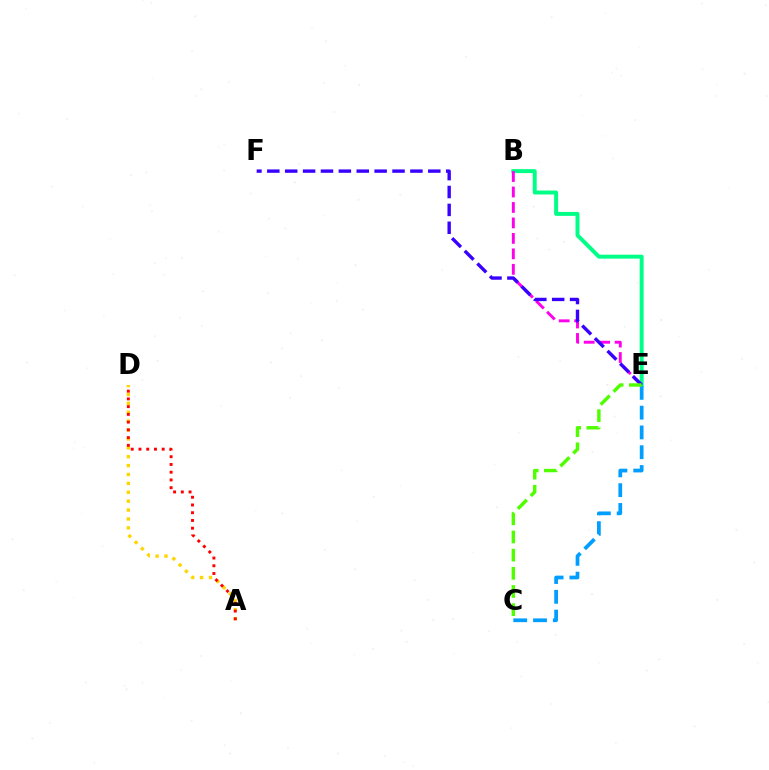{('A', 'D'): [{'color': '#ffd500', 'line_style': 'dotted', 'thickness': 2.42}, {'color': '#ff0000', 'line_style': 'dotted', 'thickness': 2.1}], ('B', 'E'): [{'color': '#00ff86', 'line_style': 'solid', 'thickness': 2.84}, {'color': '#ff00ed', 'line_style': 'dashed', 'thickness': 2.1}], ('C', 'E'): [{'color': '#009eff', 'line_style': 'dashed', 'thickness': 2.69}, {'color': '#4fff00', 'line_style': 'dashed', 'thickness': 2.47}], ('E', 'F'): [{'color': '#3700ff', 'line_style': 'dashed', 'thickness': 2.43}]}